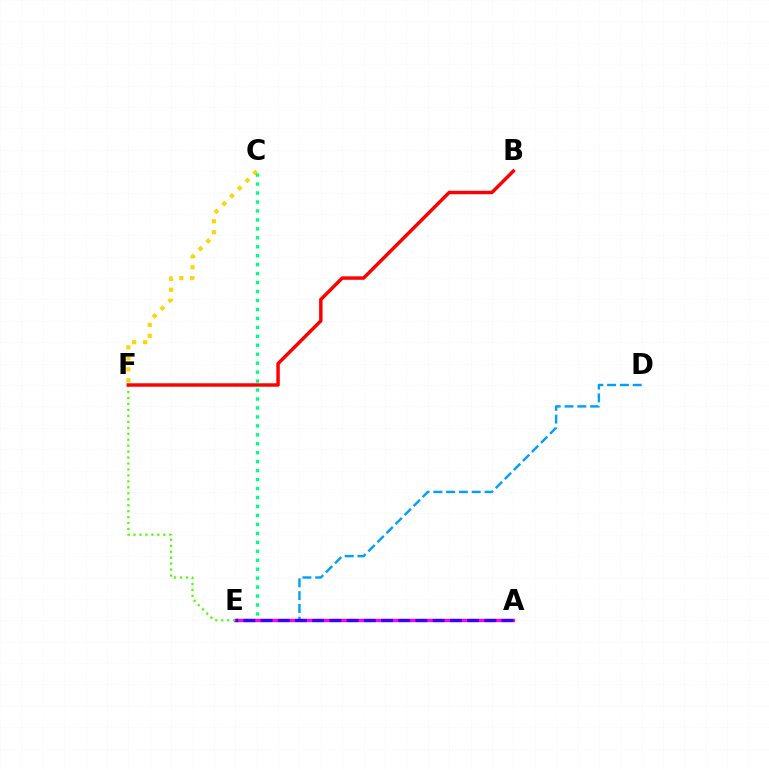{('D', 'E'): [{'color': '#009eff', 'line_style': 'dashed', 'thickness': 1.74}], ('C', 'F'): [{'color': '#ffd500', 'line_style': 'dotted', 'thickness': 2.98}], ('C', 'E'): [{'color': '#00ff86', 'line_style': 'dotted', 'thickness': 2.43}], ('A', 'E'): [{'color': '#ff00ed', 'line_style': 'solid', 'thickness': 2.35}, {'color': '#3700ff', 'line_style': 'dashed', 'thickness': 2.34}], ('E', 'F'): [{'color': '#4fff00', 'line_style': 'dotted', 'thickness': 1.62}], ('B', 'F'): [{'color': '#ff0000', 'line_style': 'solid', 'thickness': 2.49}]}